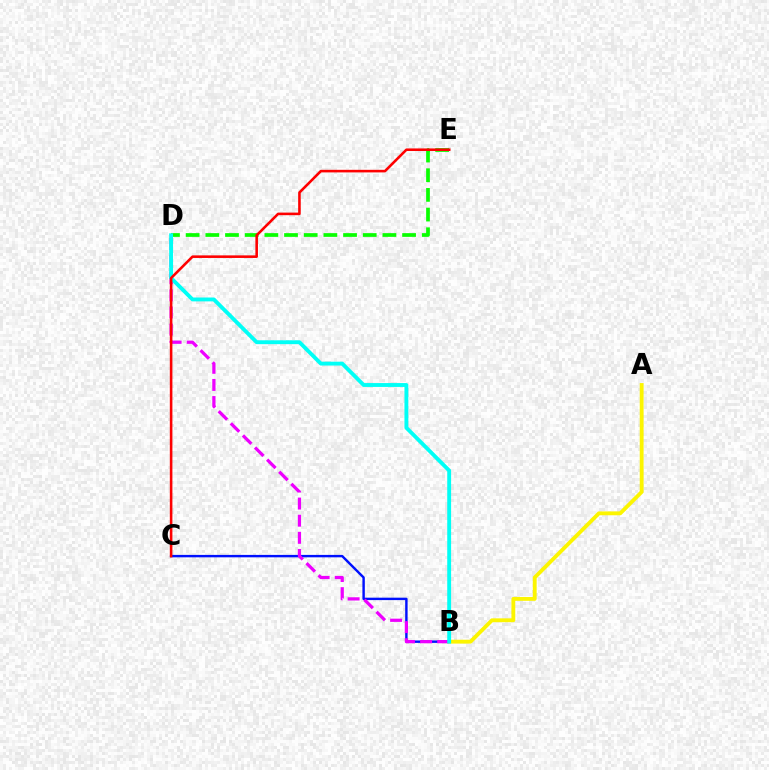{('D', 'E'): [{'color': '#08ff00', 'line_style': 'dashed', 'thickness': 2.67}], ('B', 'C'): [{'color': '#0010ff', 'line_style': 'solid', 'thickness': 1.74}], ('A', 'B'): [{'color': '#fcf500', 'line_style': 'solid', 'thickness': 2.77}], ('B', 'D'): [{'color': '#ee00ff', 'line_style': 'dashed', 'thickness': 2.33}, {'color': '#00fff6', 'line_style': 'solid', 'thickness': 2.78}], ('C', 'E'): [{'color': '#ff0000', 'line_style': 'solid', 'thickness': 1.86}]}